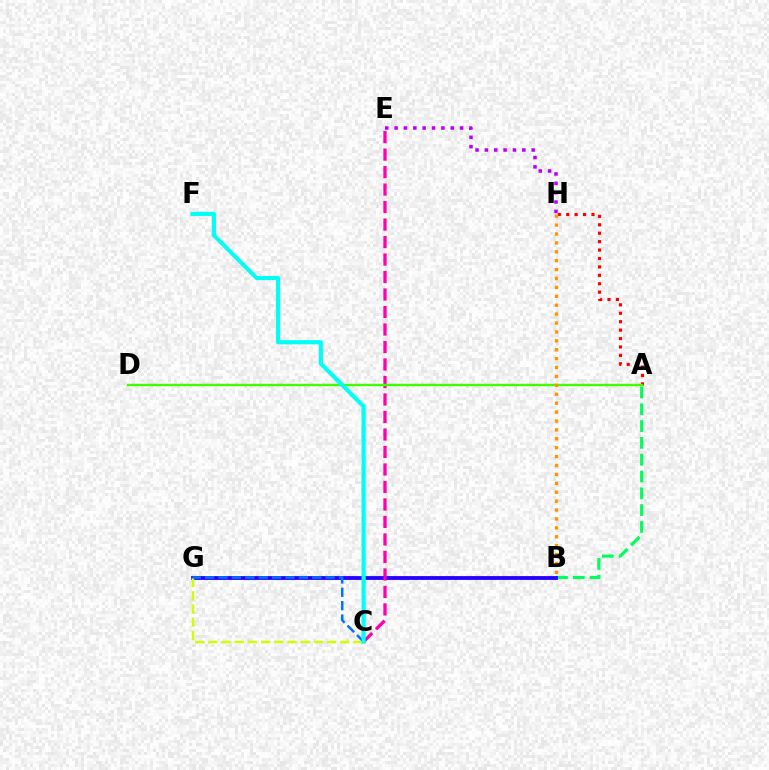{('E', 'H'): [{'color': '#b900ff', 'line_style': 'dotted', 'thickness': 2.54}], ('A', 'B'): [{'color': '#00ff5c', 'line_style': 'dashed', 'thickness': 2.28}], ('B', 'G'): [{'color': '#2500ff', 'line_style': 'solid', 'thickness': 2.75}], ('C', 'G'): [{'color': '#d1ff00', 'line_style': 'dashed', 'thickness': 1.79}, {'color': '#0074ff', 'line_style': 'dashed', 'thickness': 1.82}], ('C', 'E'): [{'color': '#ff00ac', 'line_style': 'dashed', 'thickness': 2.38}], ('A', 'H'): [{'color': '#ff0000', 'line_style': 'dotted', 'thickness': 2.29}], ('A', 'D'): [{'color': '#3dff00', 'line_style': 'solid', 'thickness': 1.72}], ('B', 'H'): [{'color': '#ff9400', 'line_style': 'dotted', 'thickness': 2.42}], ('C', 'F'): [{'color': '#00fff6', 'line_style': 'solid', 'thickness': 2.98}]}